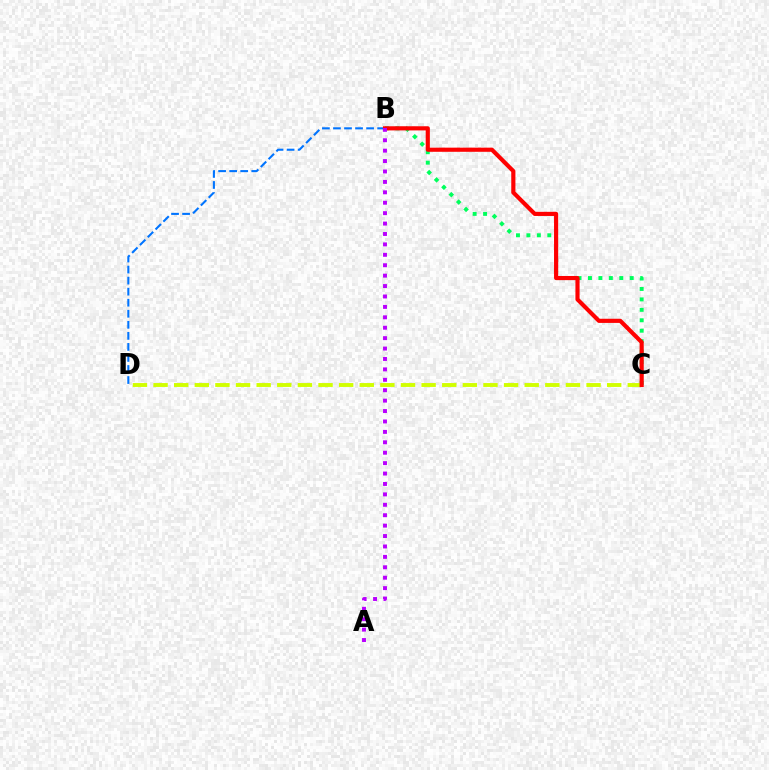{('B', 'D'): [{'color': '#0074ff', 'line_style': 'dashed', 'thickness': 1.5}], ('B', 'C'): [{'color': '#00ff5c', 'line_style': 'dotted', 'thickness': 2.84}, {'color': '#ff0000', 'line_style': 'solid', 'thickness': 2.99}], ('C', 'D'): [{'color': '#d1ff00', 'line_style': 'dashed', 'thickness': 2.8}], ('A', 'B'): [{'color': '#b900ff', 'line_style': 'dotted', 'thickness': 2.83}]}